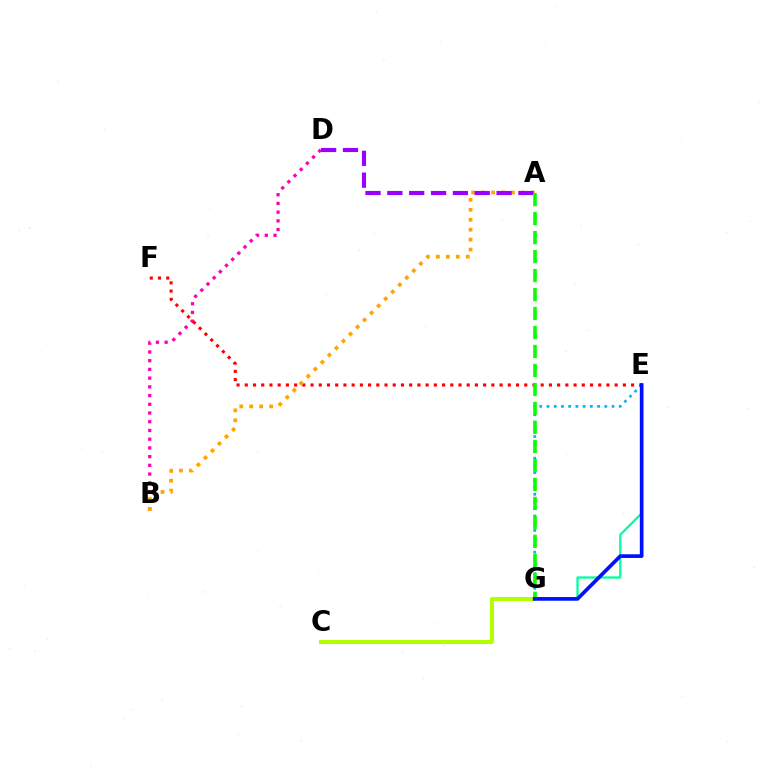{('B', 'D'): [{'color': '#ff00bd', 'line_style': 'dotted', 'thickness': 2.37}], ('E', 'G'): [{'color': '#00ff9d', 'line_style': 'solid', 'thickness': 1.63}, {'color': '#00b5ff', 'line_style': 'dotted', 'thickness': 1.96}, {'color': '#0010ff', 'line_style': 'solid', 'thickness': 2.65}], ('E', 'F'): [{'color': '#ff0000', 'line_style': 'dotted', 'thickness': 2.23}], ('A', 'B'): [{'color': '#ffa500', 'line_style': 'dotted', 'thickness': 2.7}], ('A', 'D'): [{'color': '#9b00ff', 'line_style': 'dashed', 'thickness': 2.97}], ('A', 'G'): [{'color': '#08ff00', 'line_style': 'dashed', 'thickness': 2.58}], ('C', 'G'): [{'color': '#b3ff00', 'line_style': 'solid', 'thickness': 2.91}]}